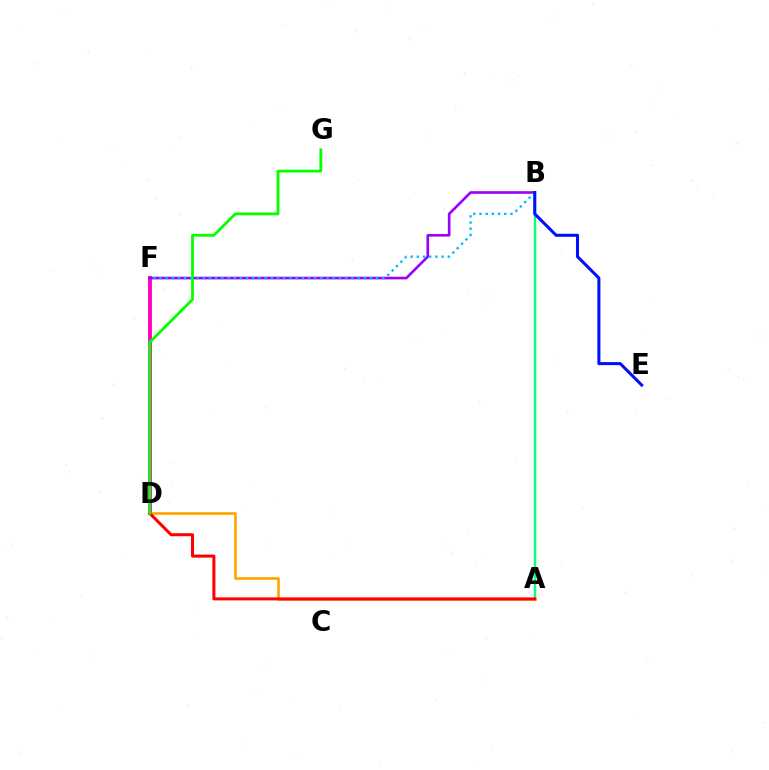{('D', 'F'): [{'color': '#ff00bd', 'line_style': 'solid', 'thickness': 2.78}], ('B', 'F'): [{'color': '#9b00ff', 'line_style': 'solid', 'thickness': 1.9}, {'color': '#00b5ff', 'line_style': 'dotted', 'thickness': 1.68}], ('A', 'D'): [{'color': '#ffa500', 'line_style': 'solid', 'thickness': 1.93}, {'color': '#ff0000', 'line_style': 'solid', 'thickness': 2.18}], ('A', 'B'): [{'color': '#b3ff00', 'line_style': 'solid', 'thickness': 1.78}, {'color': '#00ff9d', 'line_style': 'solid', 'thickness': 1.59}], ('D', 'G'): [{'color': '#08ff00', 'line_style': 'solid', 'thickness': 2.03}], ('B', 'E'): [{'color': '#0010ff', 'line_style': 'solid', 'thickness': 2.19}]}